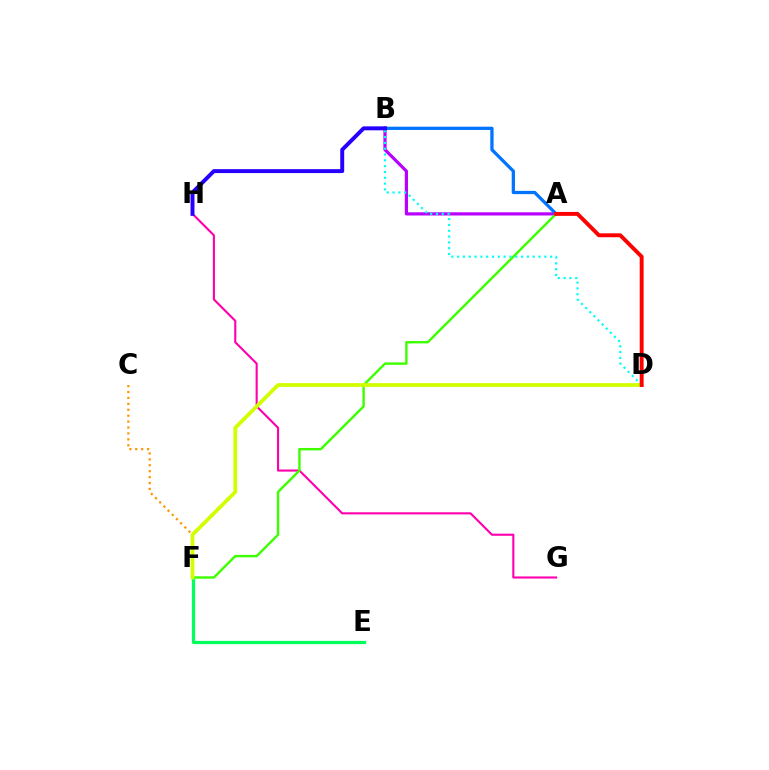{('A', 'B'): [{'color': '#b900ff', 'line_style': 'solid', 'thickness': 2.3}, {'color': '#0074ff', 'line_style': 'solid', 'thickness': 2.35}], ('B', 'D'): [{'color': '#00fff6', 'line_style': 'dotted', 'thickness': 1.58}], ('E', 'F'): [{'color': '#00ff5c', 'line_style': 'solid', 'thickness': 2.34}], ('G', 'H'): [{'color': '#ff00ac', 'line_style': 'solid', 'thickness': 1.52}], ('A', 'F'): [{'color': '#3dff00', 'line_style': 'solid', 'thickness': 1.73}], ('C', 'F'): [{'color': '#ff9400', 'line_style': 'dotted', 'thickness': 1.61}], ('D', 'F'): [{'color': '#d1ff00', 'line_style': 'solid', 'thickness': 2.71}], ('B', 'H'): [{'color': '#2500ff', 'line_style': 'solid', 'thickness': 2.84}], ('A', 'D'): [{'color': '#ff0000', 'line_style': 'solid', 'thickness': 2.82}]}